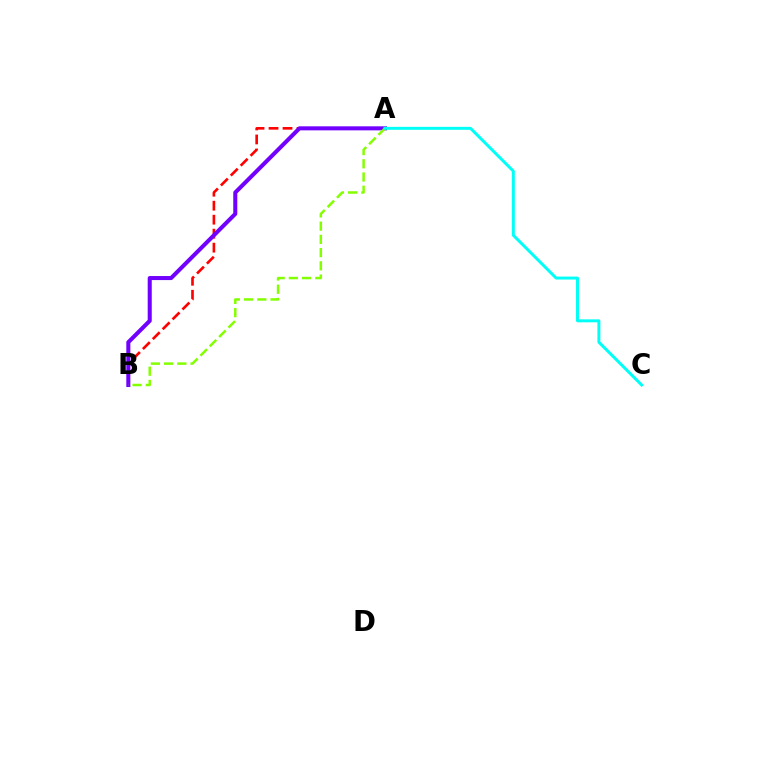{('A', 'B'): [{'color': '#ff0000', 'line_style': 'dashed', 'thickness': 1.9}, {'color': '#7200ff', 'line_style': 'solid', 'thickness': 2.92}, {'color': '#84ff00', 'line_style': 'dashed', 'thickness': 1.8}], ('A', 'C'): [{'color': '#00fff6', 'line_style': 'solid', 'thickness': 2.13}]}